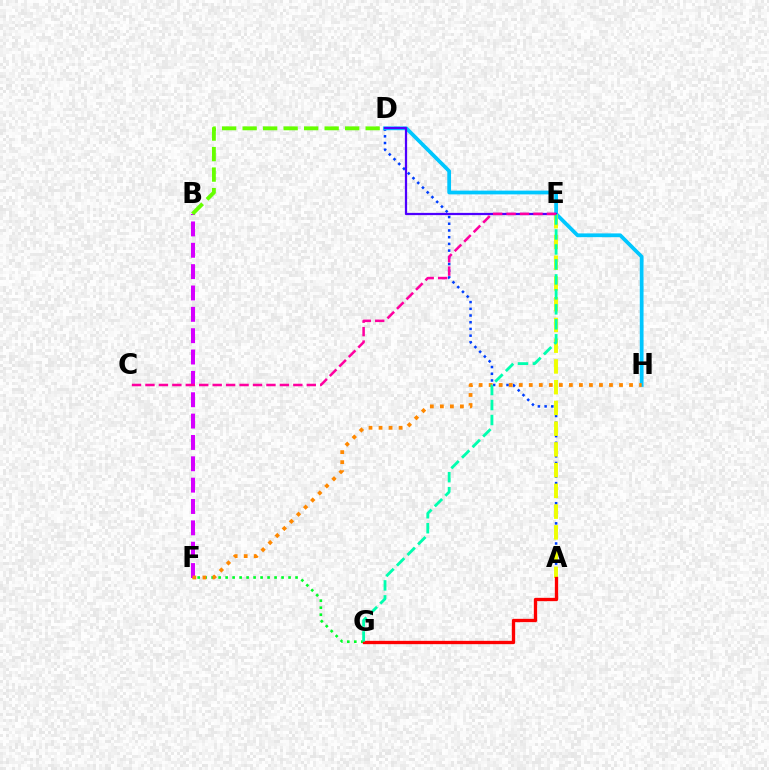{('A', 'D'): [{'color': '#003fff', 'line_style': 'dotted', 'thickness': 1.82}], ('D', 'H'): [{'color': '#00c7ff', 'line_style': 'solid', 'thickness': 2.7}], ('A', 'E'): [{'color': '#eeff00', 'line_style': 'dashed', 'thickness': 2.82}], ('F', 'G'): [{'color': '#00ff27', 'line_style': 'dotted', 'thickness': 1.9}], ('B', 'F'): [{'color': '#d600ff', 'line_style': 'dashed', 'thickness': 2.9}], ('F', 'H'): [{'color': '#ff8800', 'line_style': 'dotted', 'thickness': 2.72}], ('B', 'D'): [{'color': '#66ff00', 'line_style': 'dashed', 'thickness': 2.79}], ('A', 'G'): [{'color': '#ff0000', 'line_style': 'solid', 'thickness': 2.39}], ('D', 'E'): [{'color': '#4f00ff', 'line_style': 'solid', 'thickness': 1.61}], ('E', 'G'): [{'color': '#00ffaf', 'line_style': 'dashed', 'thickness': 2.03}], ('C', 'E'): [{'color': '#ff00a0', 'line_style': 'dashed', 'thickness': 1.83}]}